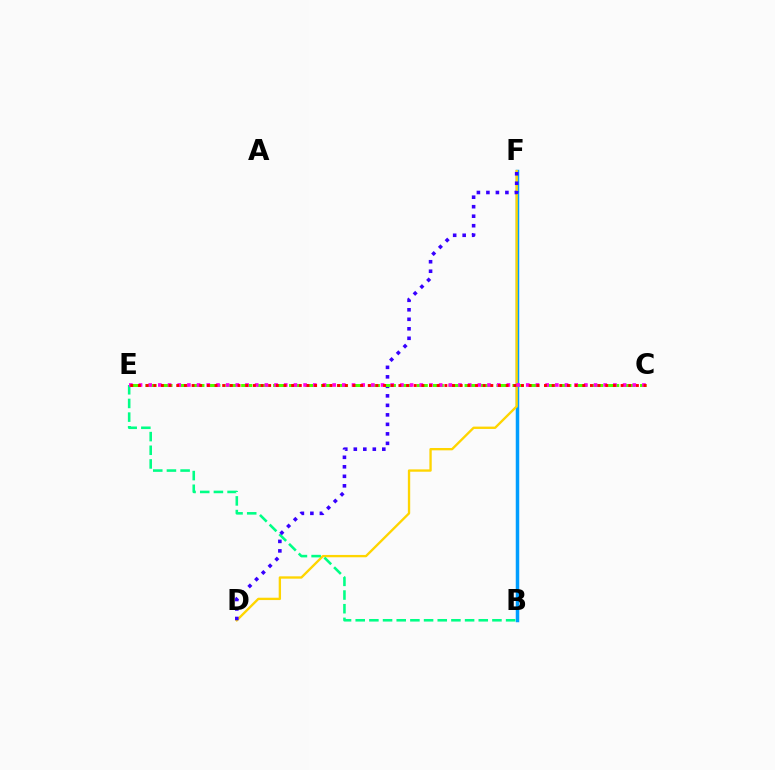{('B', 'F'): [{'color': '#009eff', 'line_style': 'solid', 'thickness': 2.52}], ('D', 'F'): [{'color': '#ffd500', 'line_style': 'solid', 'thickness': 1.69}, {'color': '#3700ff', 'line_style': 'dotted', 'thickness': 2.58}], ('B', 'E'): [{'color': '#00ff86', 'line_style': 'dashed', 'thickness': 1.86}], ('C', 'E'): [{'color': '#4fff00', 'line_style': 'dashed', 'thickness': 2.17}, {'color': '#ff00ed', 'line_style': 'dotted', 'thickness': 2.63}, {'color': '#ff0000', 'line_style': 'dotted', 'thickness': 2.08}]}